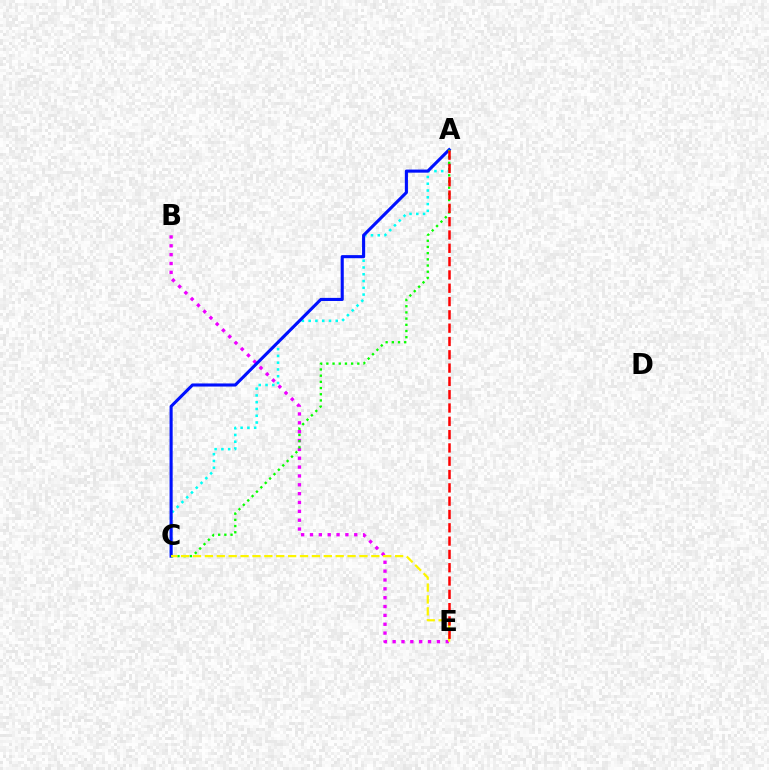{('A', 'C'): [{'color': '#00fff6', 'line_style': 'dotted', 'thickness': 1.84}, {'color': '#0010ff', 'line_style': 'solid', 'thickness': 2.23}, {'color': '#08ff00', 'line_style': 'dotted', 'thickness': 1.68}], ('B', 'E'): [{'color': '#ee00ff', 'line_style': 'dotted', 'thickness': 2.41}], ('C', 'E'): [{'color': '#fcf500', 'line_style': 'dashed', 'thickness': 1.62}], ('A', 'E'): [{'color': '#ff0000', 'line_style': 'dashed', 'thickness': 1.81}]}